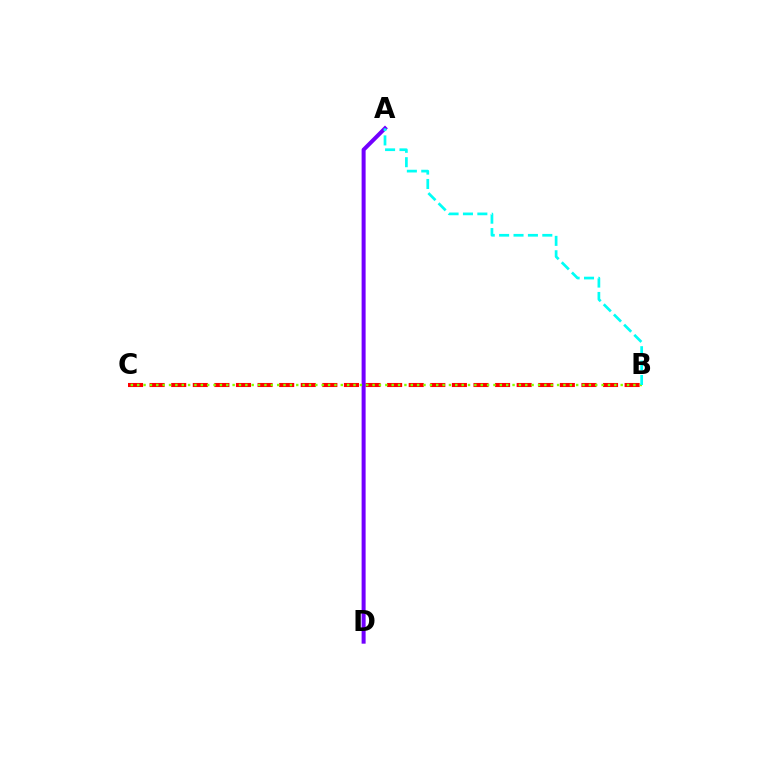{('B', 'C'): [{'color': '#ff0000', 'line_style': 'dashed', 'thickness': 2.93}, {'color': '#84ff00', 'line_style': 'dotted', 'thickness': 1.73}], ('A', 'D'): [{'color': '#7200ff', 'line_style': 'solid', 'thickness': 2.88}], ('A', 'B'): [{'color': '#00fff6', 'line_style': 'dashed', 'thickness': 1.95}]}